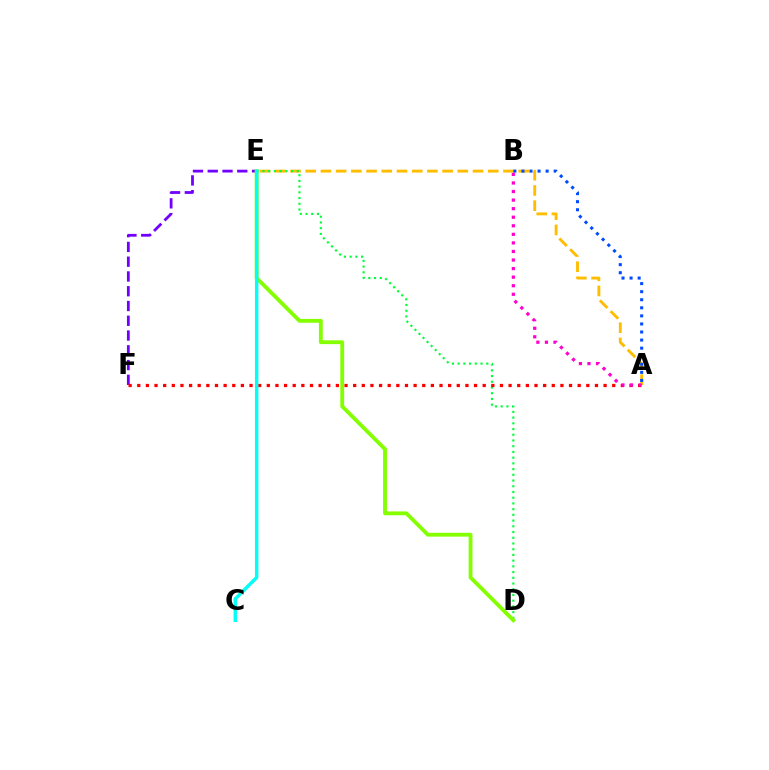{('E', 'F'): [{'color': '#7200ff', 'line_style': 'dashed', 'thickness': 2.01}], ('A', 'E'): [{'color': '#ffbd00', 'line_style': 'dashed', 'thickness': 2.07}], ('D', 'E'): [{'color': '#00ff39', 'line_style': 'dotted', 'thickness': 1.55}, {'color': '#84ff00', 'line_style': 'solid', 'thickness': 2.76}], ('A', 'F'): [{'color': '#ff0000', 'line_style': 'dotted', 'thickness': 2.35}], ('A', 'B'): [{'color': '#004bff', 'line_style': 'dotted', 'thickness': 2.19}, {'color': '#ff00cf', 'line_style': 'dotted', 'thickness': 2.33}], ('C', 'E'): [{'color': '#00fff6', 'line_style': 'solid', 'thickness': 2.48}]}